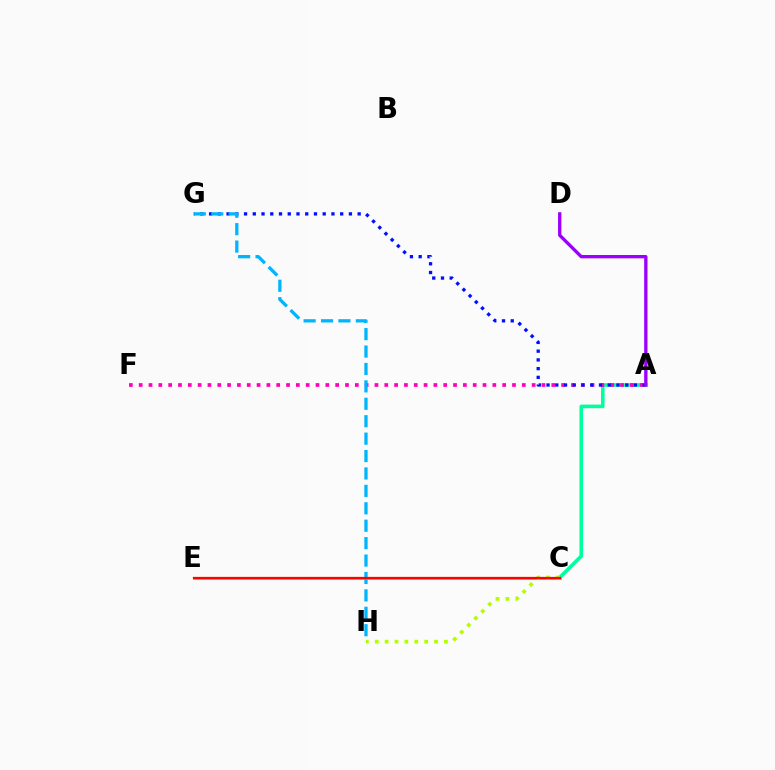{('C', 'E'): [{'color': '#08ff00', 'line_style': 'solid', 'thickness': 1.92}, {'color': '#ffa500', 'line_style': 'solid', 'thickness': 1.52}, {'color': '#ff0000', 'line_style': 'solid', 'thickness': 1.58}], ('A', 'C'): [{'color': '#00ff9d', 'line_style': 'solid', 'thickness': 2.59}], ('C', 'H'): [{'color': '#b3ff00', 'line_style': 'dotted', 'thickness': 2.69}], ('A', 'F'): [{'color': '#ff00bd', 'line_style': 'dotted', 'thickness': 2.67}], ('A', 'G'): [{'color': '#0010ff', 'line_style': 'dotted', 'thickness': 2.37}], ('G', 'H'): [{'color': '#00b5ff', 'line_style': 'dashed', 'thickness': 2.37}], ('A', 'D'): [{'color': '#9b00ff', 'line_style': 'solid', 'thickness': 2.4}]}